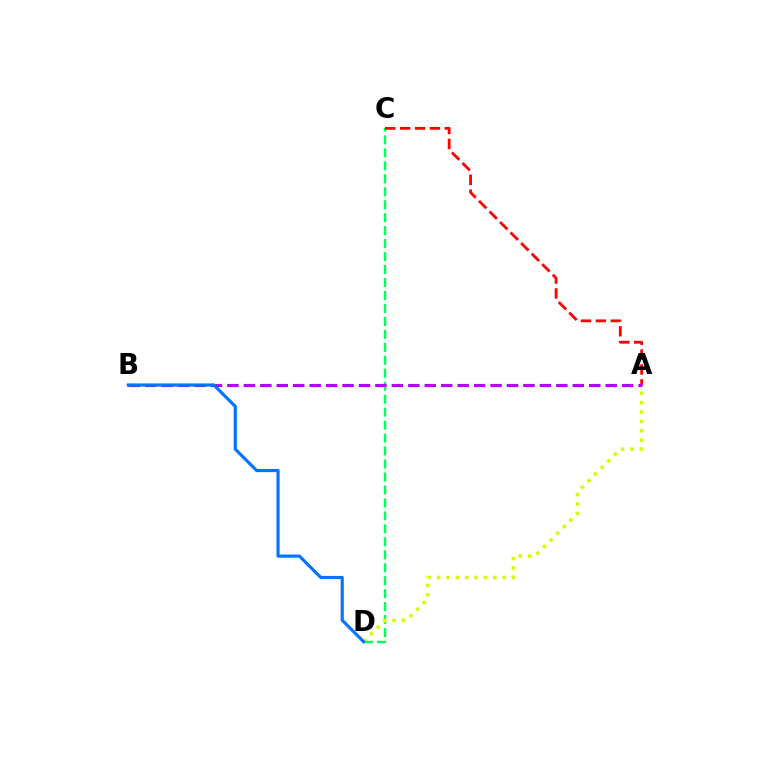{('C', 'D'): [{'color': '#00ff5c', 'line_style': 'dashed', 'thickness': 1.76}], ('A', 'C'): [{'color': '#ff0000', 'line_style': 'dashed', 'thickness': 2.03}], ('A', 'D'): [{'color': '#d1ff00', 'line_style': 'dotted', 'thickness': 2.54}], ('A', 'B'): [{'color': '#b900ff', 'line_style': 'dashed', 'thickness': 2.23}], ('B', 'D'): [{'color': '#0074ff', 'line_style': 'solid', 'thickness': 2.27}]}